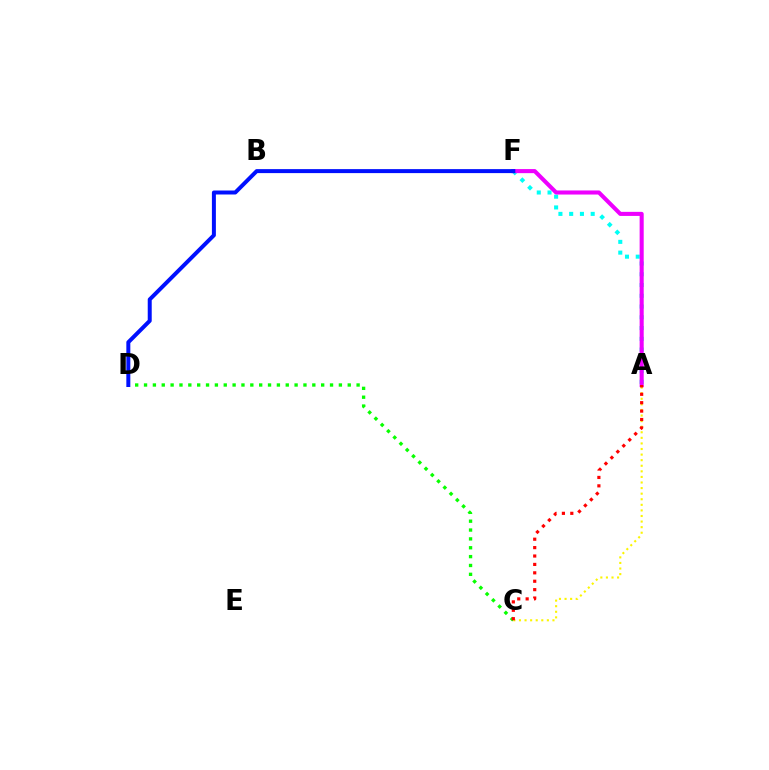{('C', 'D'): [{'color': '#08ff00', 'line_style': 'dotted', 'thickness': 2.41}], ('A', 'F'): [{'color': '#00fff6', 'line_style': 'dotted', 'thickness': 2.92}, {'color': '#ee00ff', 'line_style': 'solid', 'thickness': 2.94}], ('A', 'C'): [{'color': '#fcf500', 'line_style': 'dotted', 'thickness': 1.52}, {'color': '#ff0000', 'line_style': 'dotted', 'thickness': 2.28}], ('D', 'F'): [{'color': '#0010ff', 'line_style': 'solid', 'thickness': 2.87}]}